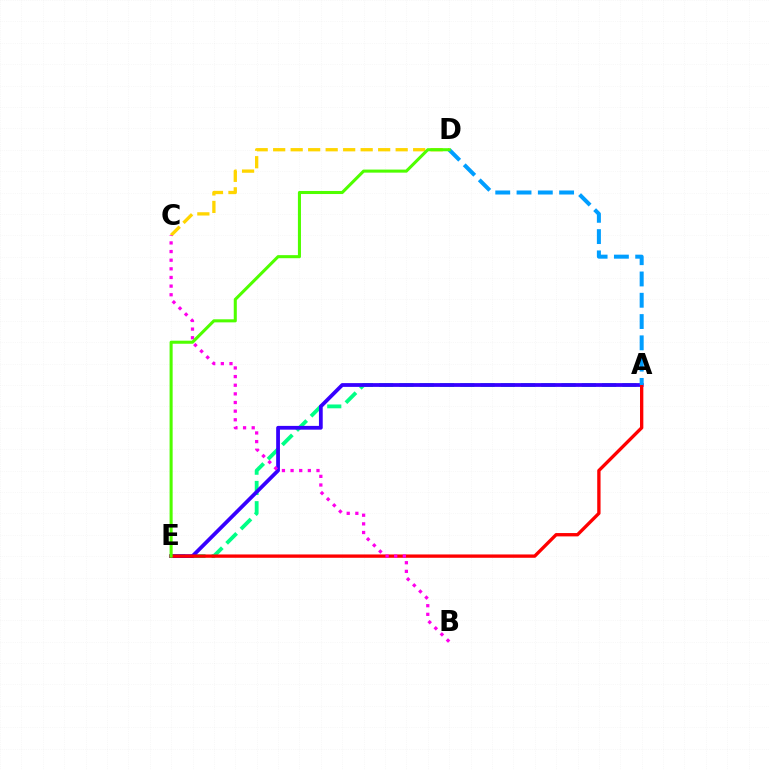{('A', 'E'): [{'color': '#00ff86', 'line_style': 'dashed', 'thickness': 2.75}, {'color': '#3700ff', 'line_style': 'solid', 'thickness': 2.71}, {'color': '#ff0000', 'line_style': 'solid', 'thickness': 2.4}], ('C', 'D'): [{'color': '#ffd500', 'line_style': 'dashed', 'thickness': 2.38}], ('B', 'C'): [{'color': '#ff00ed', 'line_style': 'dotted', 'thickness': 2.35}], ('A', 'D'): [{'color': '#009eff', 'line_style': 'dashed', 'thickness': 2.89}], ('D', 'E'): [{'color': '#4fff00', 'line_style': 'solid', 'thickness': 2.2}]}